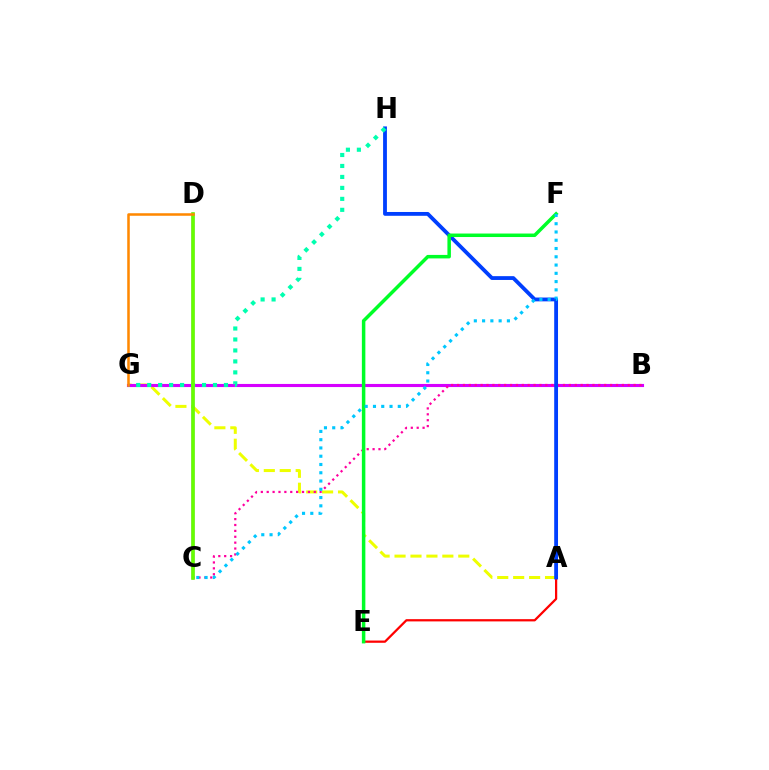{('A', 'G'): [{'color': '#eeff00', 'line_style': 'dashed', 'thickness': 2.16}], ('C', 'D'): [{'color': '#4f00ff', 'line_style': 'solid', 'thickness': 1.77}, {'color': '#66ff00', 'line_style': 'solid', 'thickness': 2.61}], ('B', 'G'): [{'color': '#d600ff', 'line_style': 'solid', 'thickness': 2.24}], ('A', 'E'): [{'color': '#ff0000', 'line_style': 'solid', 'thickness': 1.62}], ('B', 'C'): [{'color': '#ff00a0', 'line_style': 'dotted', 'thickness': 1.6}], ('A', 'H'): [{'color': '#003fff', 'line_style': 'solid', 'thickness': 2.75}], ('E', 'F'): [{'color': '#00ff27', 'line_style': 'solid', 'thickness': 2.52}], ('C', 'F'): [{'color': '#00c7ff', 'line_style': 'dotted', 'thickness': 2.25}], ('G', 'H'): [{'color': '#00ffaf', 'line_style': 'dotted', 'thickness': 2.98}], ('D', 'G'): [{'color': '#ff8800', 'line_style': 'solid', 'thickness': 1.82}]}